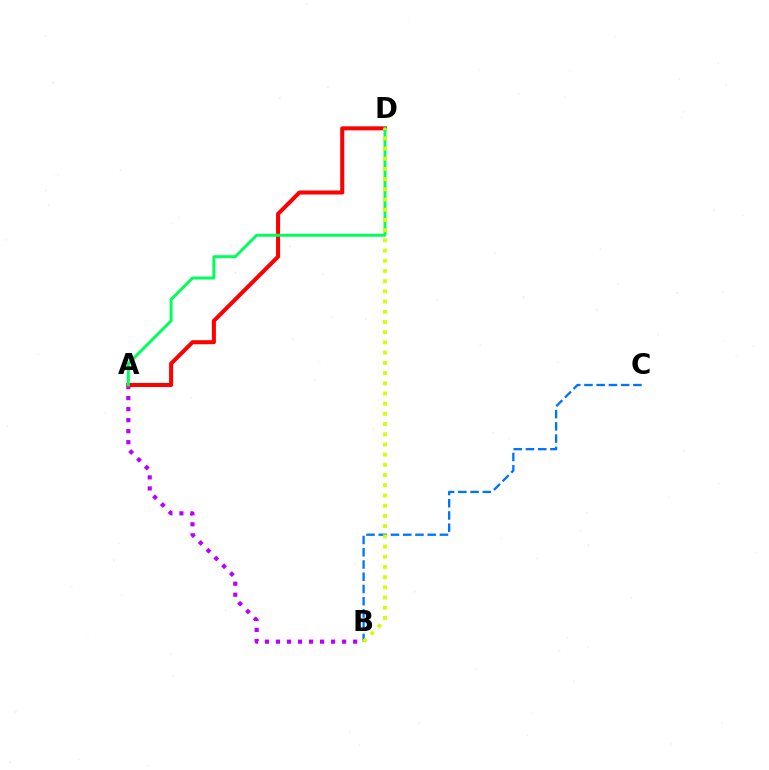{('A', 'B'): [{'color': '#b900ff', 'line_style': 'dotted', 'thickness': 2.99}], ('B', 'C'): [{'color': '#0074ff', 'line_style': 'dashed', 'thickness': 1.66}], ('A', 'D'): [{'color': '#ff0000', 'line_style': 'solid', 'thickness': 2.91}, {'color': '#00ff5c', 'line_style': 'solid', 'thickness': 2.12}], ('B', 'D'): [{'color': '#d1ff00', 'line_style': 'dotted', 'thickness': 2.77}]}